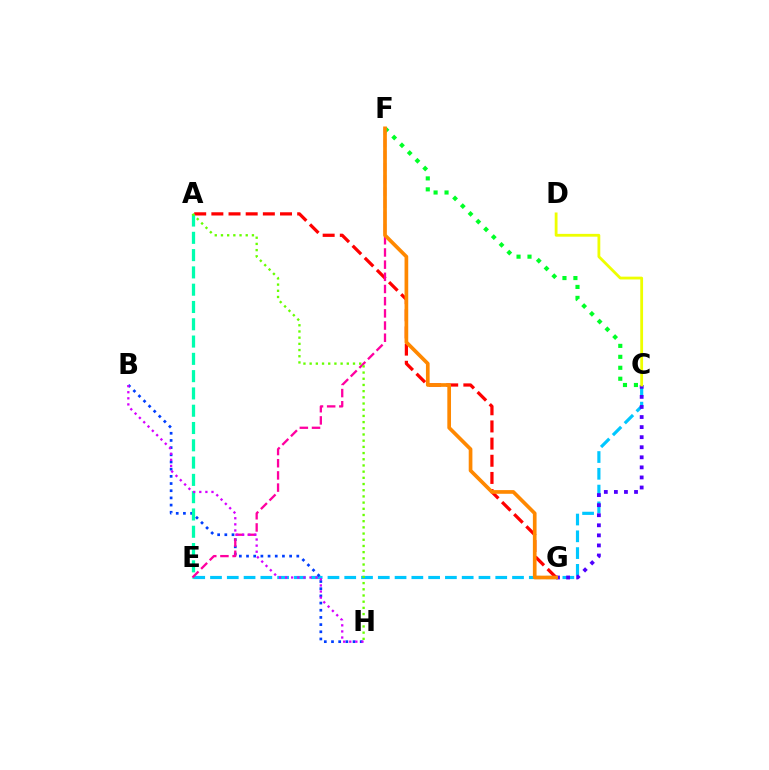{('C', 'E'): [{'color': '#00c7ff', 'line_style': 'dashed', 'thickness': 2.28}], ('C', 'F'): [{'color': '#00ff27', 'line_style': 'dotted', 'thickness': 2.98}], ('C', 'G'): [{'color': '#4f00ff', 'line_style': 'dotted', 'thickness': 2.74}], ('B', 'H'): [{'color': '#003fff', 'line_style': 'dotted', 'thickness': 1.95}, {'color': '#d600ff', 'line_style': 'dotted', 'thickness': 1.66}], ('A', 'G'): [{'color': '#ff0000', 'line_style': 'dashed', 'thickness': 2.33}], ('C', 'D'): [{'color': '#eeff00', 'line_style': 'solid', 'thickness': 2.02}], ('A', 'E'): [{'color': '#00ffaf', 'line_style': 'dashed', 'thickness': 2.35}], ('E', 'F'): [{'color': '#ff00a0', 'line_style': 'dashed', 'thickness': 1.65}], ('F', 'G'): [{'color': '#ff8800', 'line_style': 'solid', 'thickness': 2.66}], ('A', 'H'): [{'color': '#66ff00', 'line_style': 'dotted', 'thickness': 1.68}]}